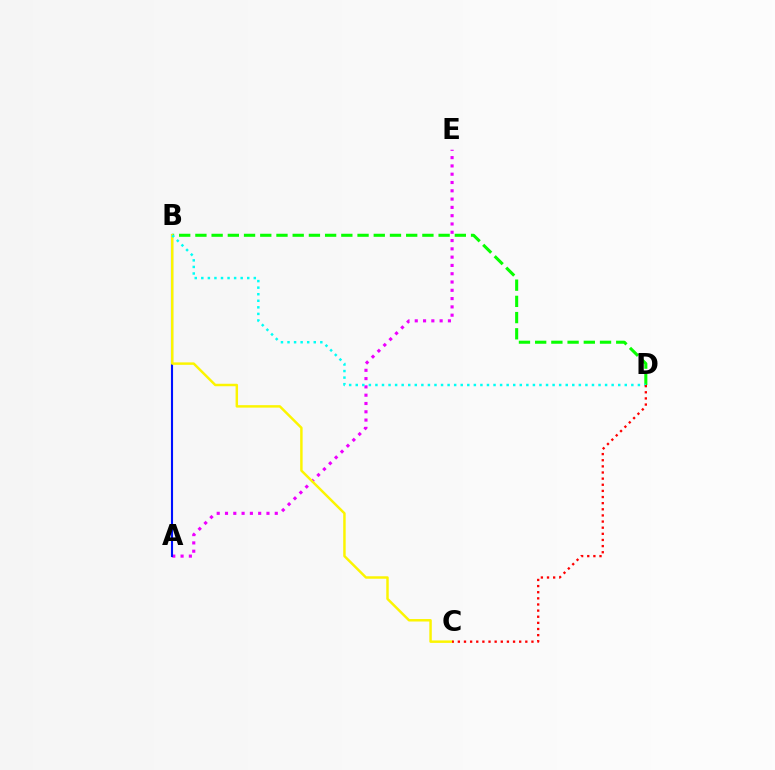{('A', 'E'): [{'color': '#ee00ff', 'line_style': 'dotted', 'thickness': 2.25}], ('A', 'B'): [{'color': '#0010ff', 'line_style': 'solid', 'thickness': 1.52}], ('B', 'D'): [{'color': '#08ff00', 'line_style': 'dashed', 'thickness': 2.2}, {'color': '#00fff6', 'line_style': 'dotted', 'thickness': 1.78}], ('B', 'C'): [{'color': '#fcf500', 'line_style': 'solid', 'thickness': 1.78}], ('C', 'D'): [{'color': '#ff0000', 'line_style': 'dotted', 'thickness': 1.67}]}